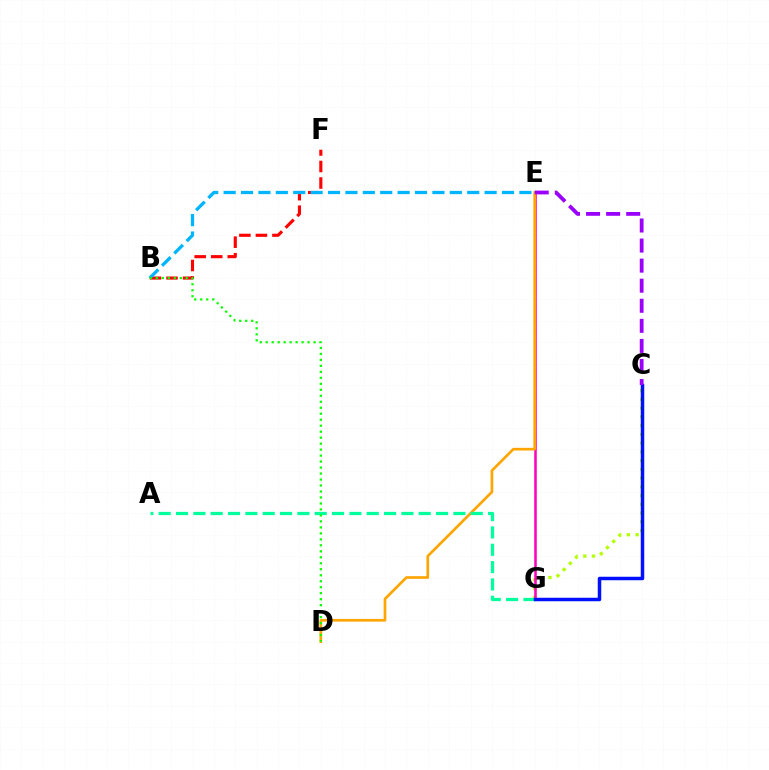{('B', 'F'): [{'color': '#ff0000', 'line_style': 'dashed', 'thickness': 2.24}], ('B', 'E'): [{'color': '#00b5ff', 'line_style': 'dashed', 'thickness': 2.36}], ('C', 'G'): [{'color': '#b3ff00', 'line_style': 'dotted', 'thickness': 2.37}, {'color': '#0010ff', 'line_style': 'solid', 'thickness': 2.51}], ('E', 'G'): [{'color': '#ff00bd', 'line_style': 'solid', 'thickness': 1.83}], ('D', 'E'): [{'color': '#ffa500', 'line_style': 'solid', 'thickness': 1.93}], ('A', 'G'): [{'color': '#00ff9d', 'line_style': 'dashed', 'thickness': 2.36}], ('C', 'E'): [{'color': '#9b00ff', 'line_style': 'dashed', 'thickness': 2.73}], ('B', 'D'): [{'color': '#08ff00', 'line_style': 'dotted', 'thickness': 1.63}]}